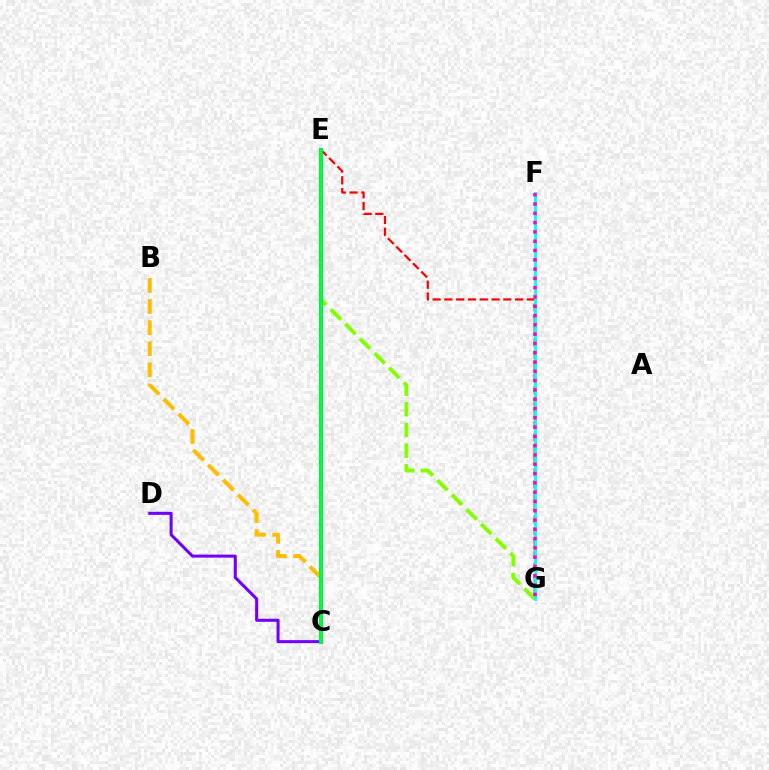{('E', 'G'): [{'color': '#ff0000', 'line_style': 'dashed', 'thickness': 1.6}, {'color': '#84ff00', 'line_style': 'dashed', 'thickness': 2.81}], ('C', 'D'): [{'color': '#7200ff', 'line_style': 'solid', 'thickness': 2.2}], ('B', 'C'): [{'color': '#ffbd00', 'line_style': 'dashed', 'thickness': 2.87}], ('C', 'E'): [{'color': '#004bff', 'line_style': 'solid', 'thickness': 2.8}, {'color': '#00ff39', 'line_style': 'solid', 'thickness': 2.75}], ('F', 'G'): [{'color': '#00fff6', 'line_style': 'solid', 'thickness': 2.05}, {'color': '#ff00cf', 'line_style': 'dotted', 'thickness': 2.53}]}